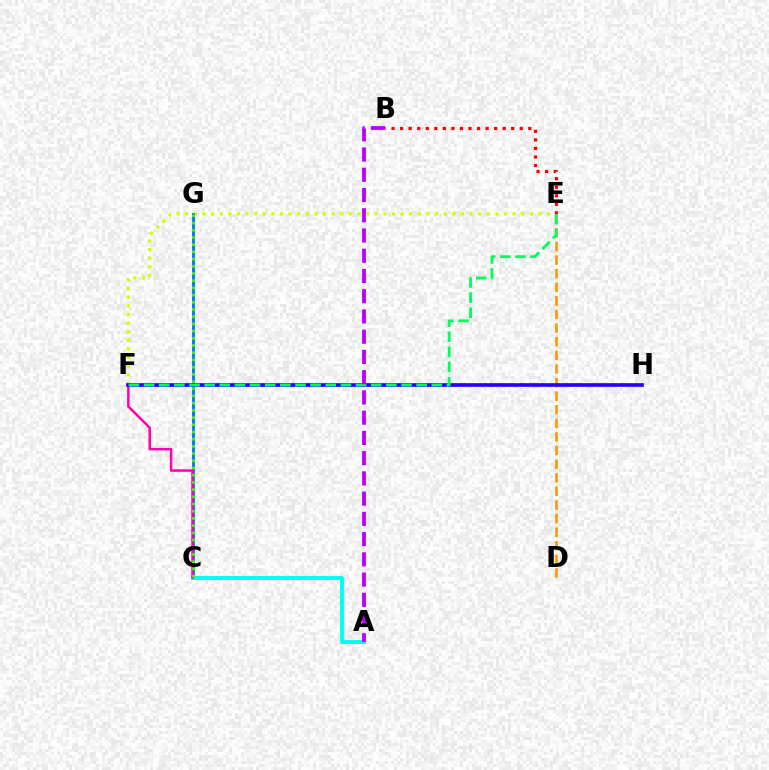{('E', 'F'): [{'color': '#d1ff00', 'line_style': 'dotted', 'thickness': 2.34}, {'color': '#00ff5c', 'line_style': 'dashed', 'thickness': 2.06}], ('C', 'G'): [{'color': '#0074ff', 'line_style': 'solid', 'thickness': 2.04}, {'color': '#3dff00', 'line_style': 'dotted', 'thickness': 1.96}], ('A', 'C'): [{'color': '#00fff6', 'line_style': 'solid', 'thickness': 2.82}], ('C', 'F'): [{'color': '#ff00ac', 'line_style': 'solid', 'thickness': 1.78}], ('D', 'E'): [{'color': '#ff9400', 'line_style': 'dashed', 'thickness': 1.85}], ('B', 'E'): [{'color': '#ff0000', 'line_style': 'dotted', 'thickness': 2.32}], ('F', 'H'): [{'color': '#2500ff', 'line_style': 'solid', 'thickness': 2.64}], ('A', 'B'): [{'color': '#b900ff', 'line_style': 'dashed', 'thickness': 2.75}]}